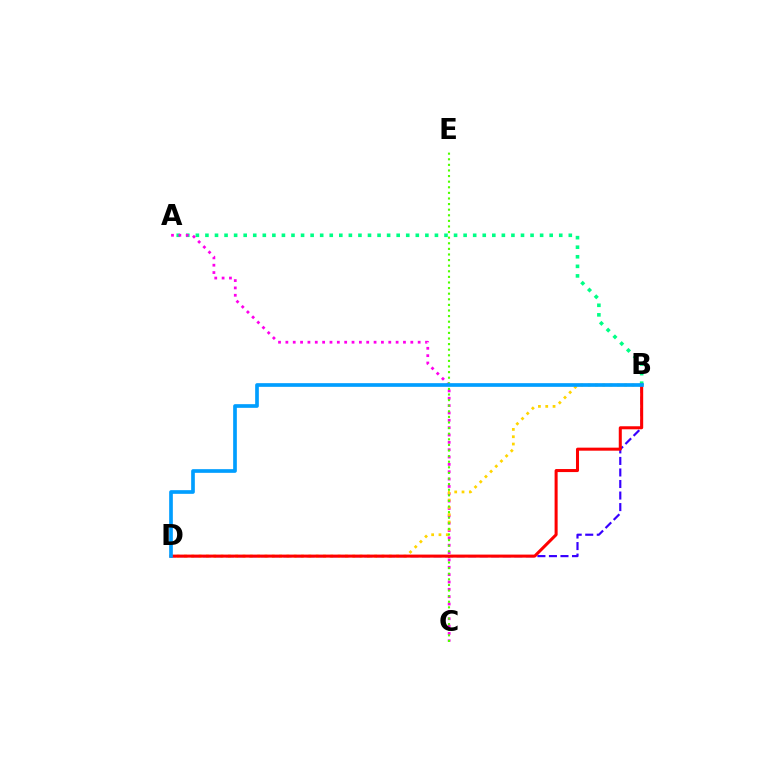{('B', 'D'): [{'color': '#3700ff', 'line_style': 'dashed', 'thickness': 1.57}, {'color': '#ffd500', 'line_style': 'dotted', 'thickness': 1.99}, {'color': '#ff0000', 'line_style': 'solid', 'thickness': 2.18}, {'color': '#009eff', 'line_style': 'solid', 'thickness': 2.64}], ('A', 'B'): [{'color': '#00ff86', 'line_style': 'dotted', 'thickness': 2.6}], ('A', 'C'): [{'color': '#ff00ed', 'line_style': 'dotted', 'thickness': 2.0}], ('C', 'E'): [{'color': '#4fff00', 'line_style': 'dotted', 'thickness': 1.52}]}